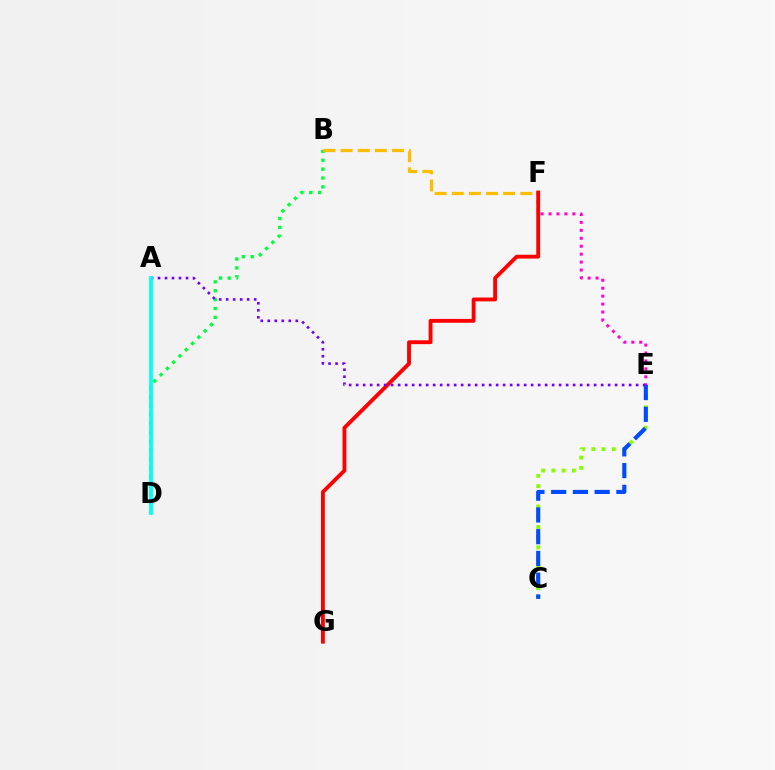{('B', 'D'): [{'color': '#00ff39', 'line_style': 'dotted', 'thickness': 2.41}], ('E', 'F'): [{'color': '#ff00cf', 'line_style': 'dotted', 'thickness': 2.16}], ('B', 'F'): [{'color': '#ffbd00', 'line_style': 'dashed', 'thickness': 2.33}], ('C', 'E'): [{'color': '#84ff00', 'line_style': 'dotted', 'thickness': 2.78}, {'color': '#004bff', 'line_style': 'dashed', 'thickness': 2.95}], ('F', 'G'): [{'color': '#ff0000', 'line_style': 'solid', 'thickness': 2.77}], ('A', 'E'): [{'color': '#7200ff', 'line_style': 'dotted', 'thickness': 1.9}], ('A', 'D'): [{'color': '#00fff6', 'line_style': 'solid', 'thickness': 2.68}]}